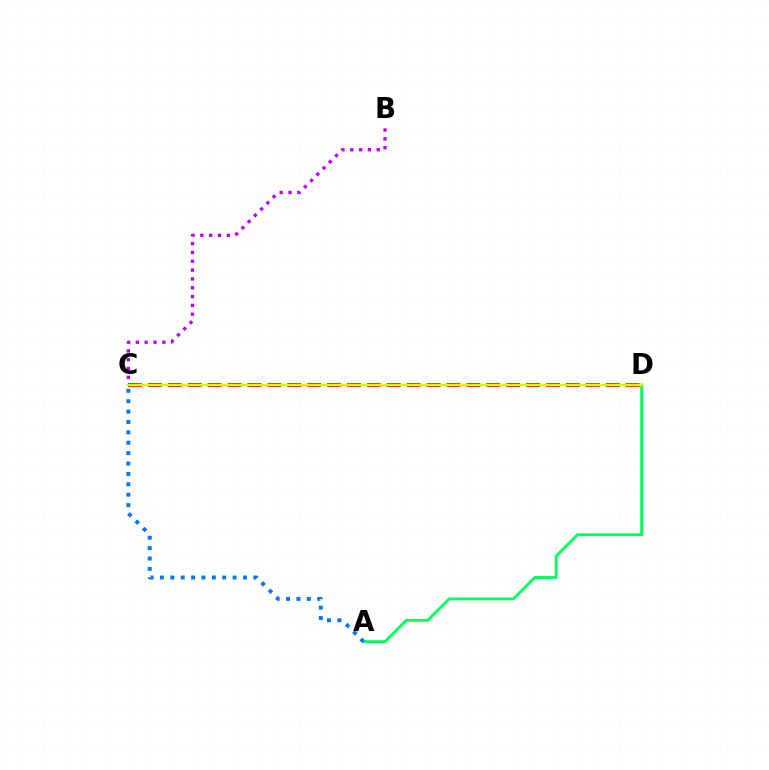{('C', 'D'): [{'color': '#ff0000', 'line_style': 'dashed', 'thickness': 2.7}, {'color': '#d1ff00', 'line_style': 'solid', 'thickness': 1.68}], ('B', 'C'): [{'color': '#b900ff', 'line_style': 'dotted', 'thickness': 2.4}], ('A', 'D'): [{'color': '#00ff5c', 'line_style': 'solid', 'thickness': 2.05}], ('A', 'C'): [{'color': '#0074ff', 'line_style': 'dotted', 'thickness': 2.82}]}